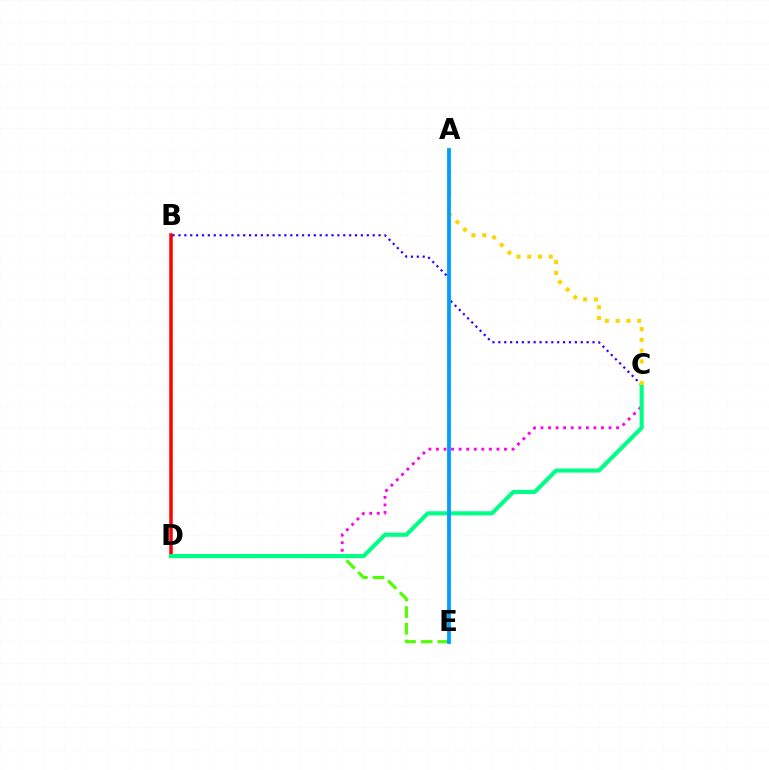{('B', 'D'): [{'color': '#ff0000', 'line_style': 'solid', 'thickness': 2.52}], ('D', 'E'): [{'color': '#4fff00', 'line_style': 'dashed', 'thickness': 2.26}], ('C', 'D'): [{'color': '#ff00ed', 'line_style': 'dotted', 'thickness': 2.05}, {'color': '#00ff86', 'line_style': 'solid', 'thickness': 2.96}], ('B', 'C'): [{'color': '#3700ff', 'line_style': 'dotted', 'thickness': 1.6}], ('A', 'C'): [{'color': '#ffd500', 'line_style': 'dotted', 'thickness': 2.93}], ('A', 'E'): [{'color': '#009eff', 'line_style': 'solid', 'thickness': 2.74}]}